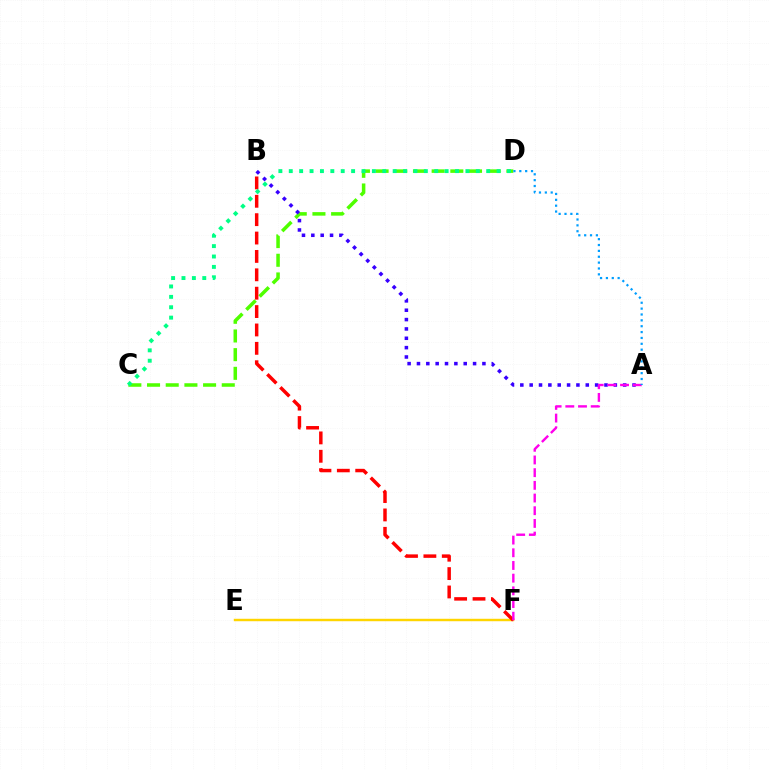{('E', 'F'): [{'color': '#ffd500', 'line_style': 'solid', 'thickness': 1.75}], ('C', 'D'): [{'color': '#4fff00', 'line_style': 'dashed', 'thickness': 2.54}, {'color': '#00ff86', 'line_style': 'dotted', 'thickness': 2.82}], ('B', 'F'): [{'color': '#ff0000', 'line_style': 'dashed', 'thickness': 2.5}], ('A', 'B'): [{'color': '#3700ff', 'line_style': 'dotted', 'thickness': 2.54}], ('A', 'F'): [{'color': '#ff00ed', 'line_style': 'dashed', 'thickness': 1.72}], ('A', 'D'): [{'color': '#009eff', 'line_style': 'dotted', 'thickness': 1.59}]}